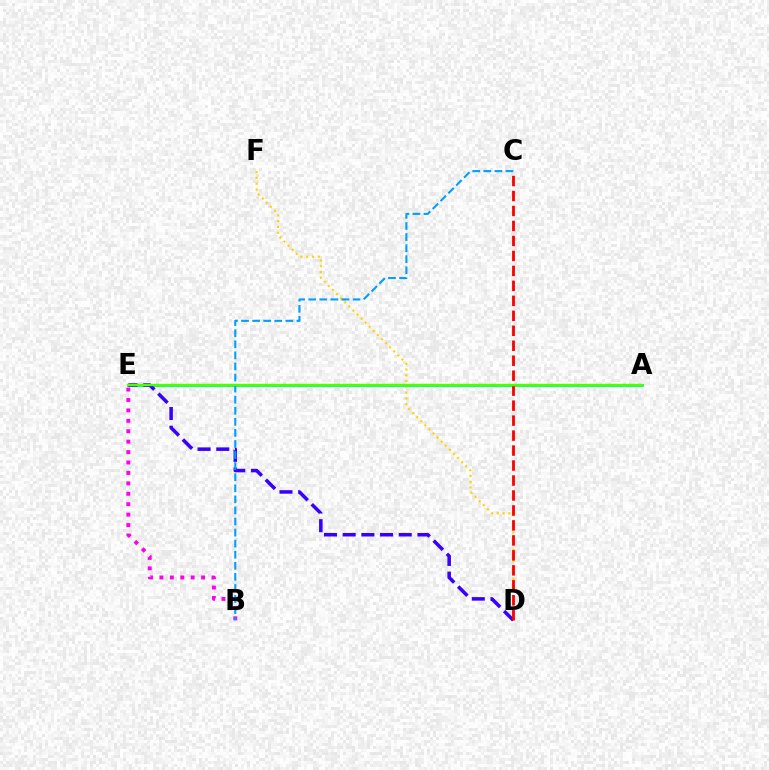{('D', 'F'): [{'color': '#ffd500', 'line_style': 'dotted', 'thickness': 1.57}], ('A', 'E'): [{'color': '#00ff86', 'line_style': 'solid', 'thickness': 2.11}, {'color': '#4fff00', 'line_style': 'solid', 'thickness': 1.7}], ('B', 'E'): [{'color': '#ff00ed', 'line_style': 'dotted', 'thickness': 2.83}], ('D', 'E'): [{'color': '#3700ff', 'line_style': 'dashed', 'thickness': 2.54}], ('B', 'C'): [{'color': '#009eff', 'line_style': 'dashed', 'thickness': 1.5}], ('C', 'D'): [{'color': '#ff0000', 'line_style': 'dashed', 'thickness': 2.03}]}